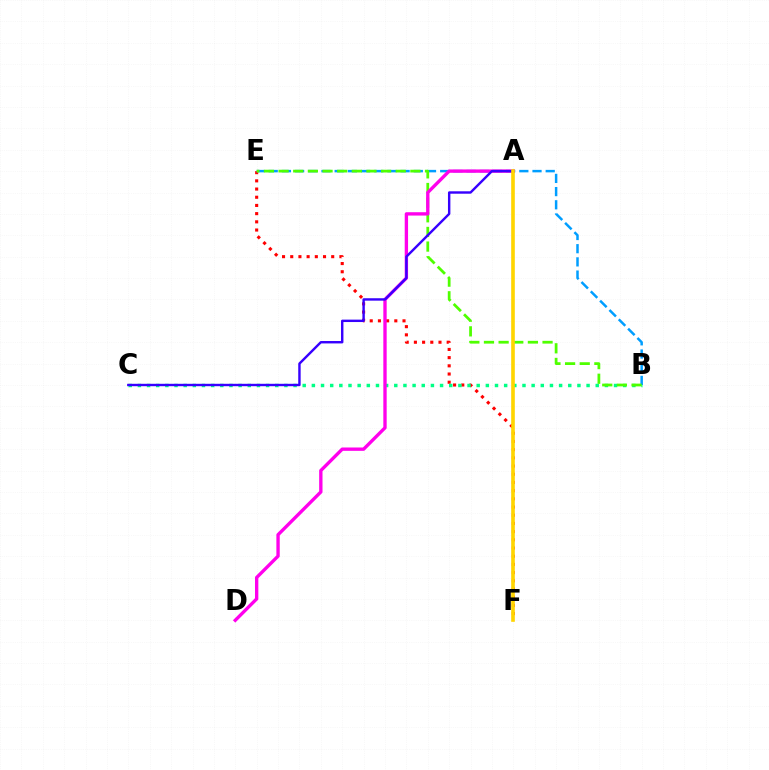{('E', 'F'): [{'color': '#ff0000', 'line_style': 'dotted', 'thickness': 2.23}], ('B', 'C'): [{'color': '#00ff86', 'line_style': 'dotted', 'thickness': 2.49}], ('B', 'E'): [{'color': '#009eff', 'line_style': 'dashed', 'thickness': 1.79}, {'color': '#4fff00', 'line_style': 'dashed', 'thickness': 1.99}], ('A', 'D'): [{'color': '#ff00ed', 'line_style': 'solid', 'thickness': 2.41}], ('A', 'C'): [{'color': '#3700ff', 'line_style': 'solid', 'thickness': 1.74}], ('A', 'F'): [{'color': '#ffd500', 'line_style': 'solid', 'thickness': 2.61}]}